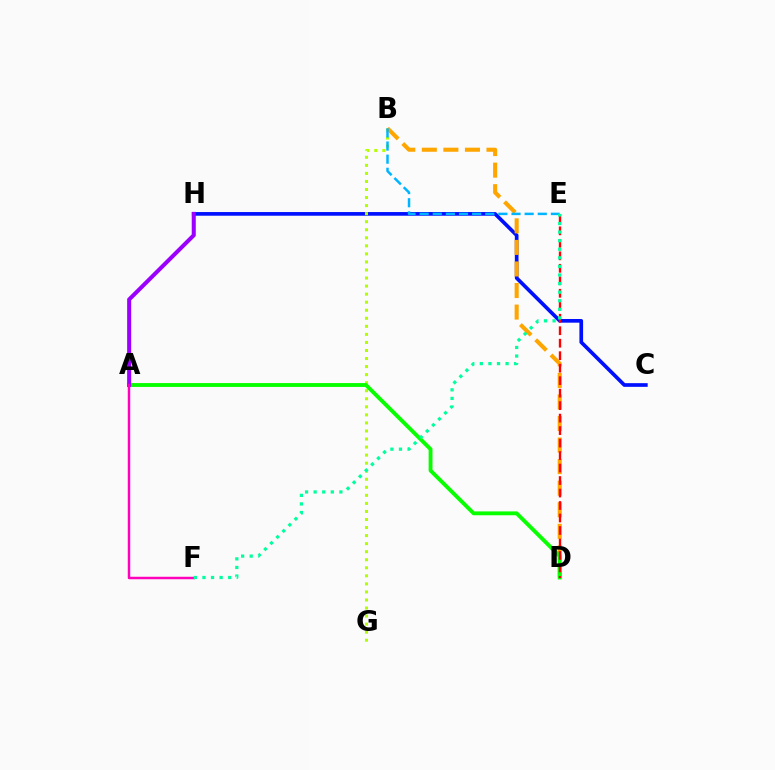{('C', 'H'): [{'color': '#0010ff', 'line_style': 'solid', 'thickness': 2.65}], ('B', 'G'): [{'color': '#b3ff00', 'line_style': 'dotted', 'thickness': 2.19}], ('B', 'D'): [{'color': '#ffa500', 'line_style': 'dashed', 'thickness': 2.93}], ('B', 'E'): [{'color': '#00b5ff', 'line_style': 'dashed', 'thickness': 1.78}], ('A', 'D'): [{'color': '#08ff00', 'line_style': 'solid', 'thickness': 2.78}], ('A', 'H'): [{'color': '#9b00ff', 'line_style': 'solid', 'thickness': 2.91}], ('A', 'F'): [{'color': '#ff00bd', 'line_style': 'solid', 'thickness': 1.79}], ('D', 'E'): [{'color': '#ff0000', 'line_style': 'dashed', 'thickness': 1.7}], ('E', 'F'): [{'color': '#00ff9d', 'line_style': 'dotted', 'thickness': 2.33}]}